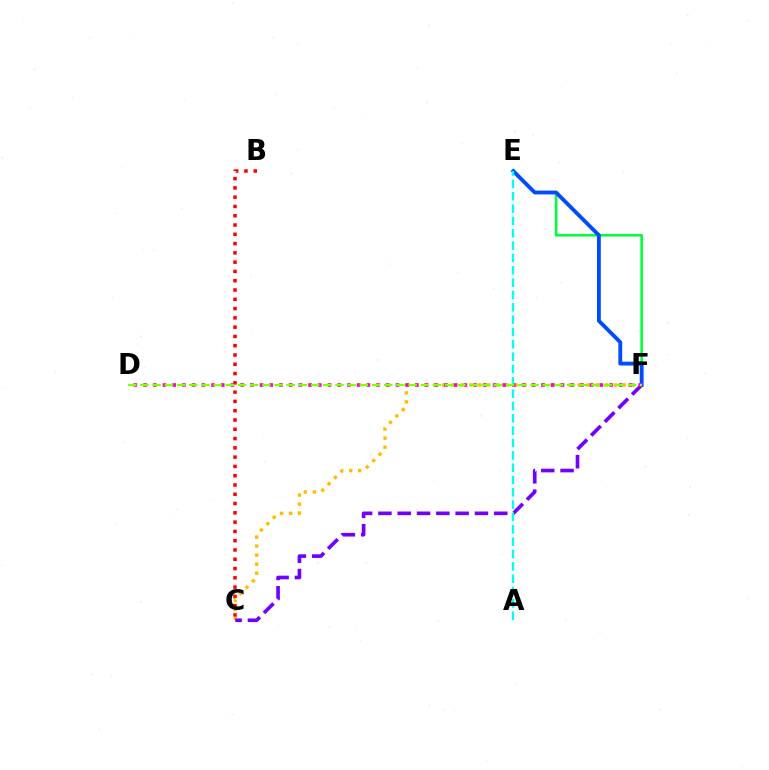{('E', 'F'): [{'color': '#00ff39', 'line_style': 'solid', 'thickness': 1.87}, {'color': '#004bff', 'line_style': 'solid', 'thickness': 2.77}], ('C', 'F'): [{'color': '#ffbd00', 'line_style': 'dotted', 'thickness': 2.45}, {'color': '#7200ff', 'line_style': 'dashed', 'thickness': 2.62}], ('B', 'C'): [{'color': '#ff0000', 'line_style': 'dotted', 'thickness': 2.52}], ('D', 'F'): [{'color': '#ff00cf', 'line_style': 'dotted', 'thickness': 2.64}, {'color': '#84ff00', 'line_style': 'dashed', 'thickness': 1.66}], ('A', 'E'): [{'color': '#00fff6', 'line_style': 'dashed', 'thickness': 1.68}]}